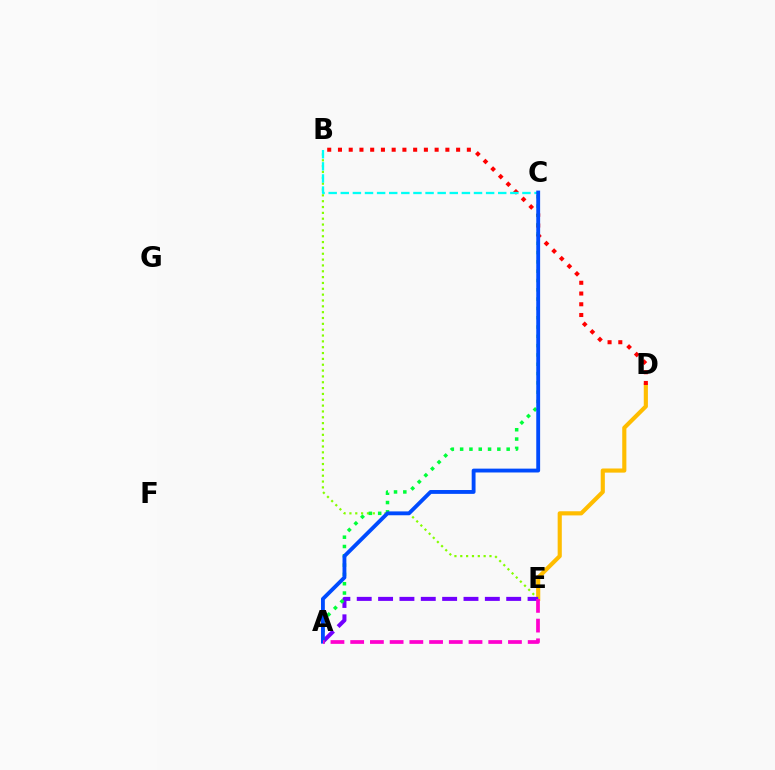{('D', 'E'): [{'color': '#ffbd00', 'line_style': 'solid', 'thickness': 2.98}], ('B', 'E'): [{'color': '#84ff00', 'line_style': 'dotted', 'thickness': 1.59}], ('A', 'E'): [{'color': '#7200ff', 'line_style': 'dashed', 'thickness': 2.9}, {'color': '#ff00cf', 'line_style': 'dashed', 'thickness': 2.68}], ('B', 'D'): [{'color': '#ff0000', 'line_style': 'dotted', 'thickness': 2.92}], ('A', 'C'): [{'color': '#00ff39', 'line_style': 'dotted', 'thickness': 2.53}, {'color': '#004bff', 'line_style': 'solid', 'thickness': 2.77}], ('B', 'C'): [{'color': '#00fff6', 'line_style': 'dashed', 'thickness': 1.65}]}